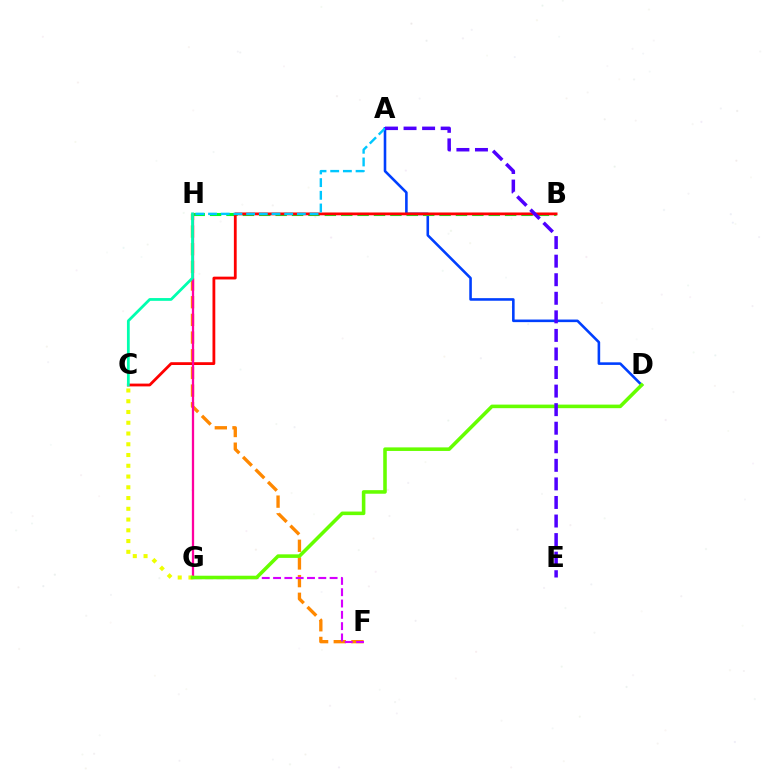{('A', 'D'): [{'color': '#003fff', 'line_style': 'solid', 'thickness': 1.86}], ('F', 'H'): [{'color': '#ff8800', 'line_style': 'dashed', 'thickness': 2.4}], ('B', 'H'): [{'color': '#00ff27', 'line_style': 'dashed', 'thickness': 2.23}], ('B', 'C'): [{'color': '#ff0000', 'line_style': 'solid', 'thickness': 2.01}], ('F', 'G'): [{'color': '#d600ff', 'line_style': 'dashed', 'thickness': 1.54}], ('G', 'H'): [{'color': '#ff00a0', 'line_style': 'solid', 'thickness': 1.64}], ('C', 'H'): [{'color': '#00ffaf', 'line_style': 'solid', 'thickness': 1.99}], ('A', 'H'): [{'color': '#00c7ff', 'line_style': 'dashed', 'thickness': 1.72}], ('C', 'G'): [{'color': '#eeff00', 'line_style': 'dotted', 'thickness': 2.92}], ('D', 'G'): [{'color': '#66ff00', 'line_style': 'solid', 'thickness': 2.57}], ('A', 'E'): [{'color': '#4f00ff', 'line_style': 'dashed', 'thickness': 2.52}]}